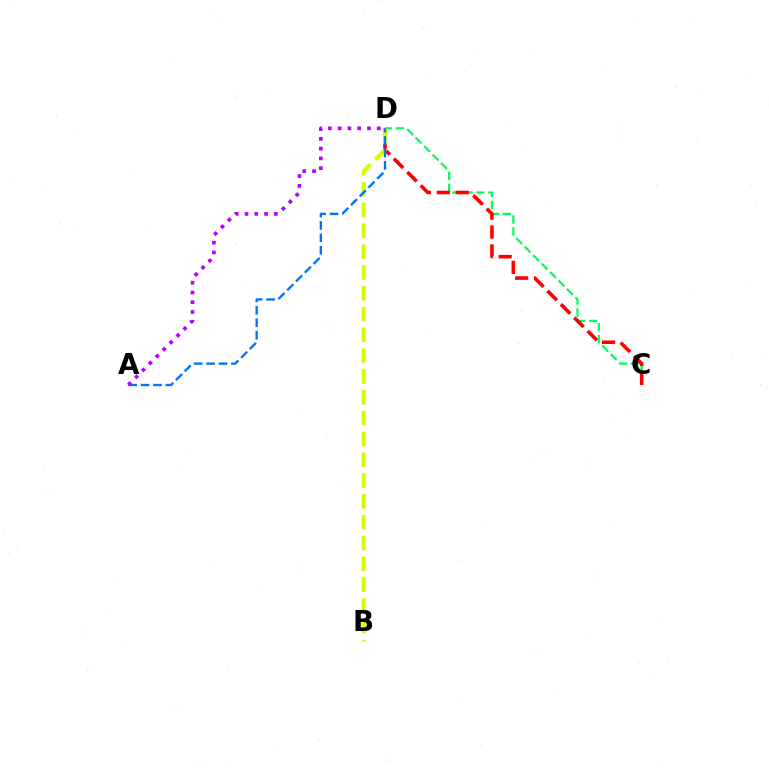{('C', 'D'): [{'color': '#00ff5c', 'line_style': 'dashed', 'thickness': 1.63}, {'color': '#ff0000', 'line_style': 'dashed', 'thickness': 2.57}], ('B', 'D'): [{'color': '#d1ff00', 'line_style': 'dashed', 'thickness': 2.83}], ('A', 'D'): [{'color': '#0074ff', 'line_style': 'dashed', 'thickness': 1.68}, {'color': '#b900ff', 'line_style': 'dotted', 'thickness': 2.66}]}